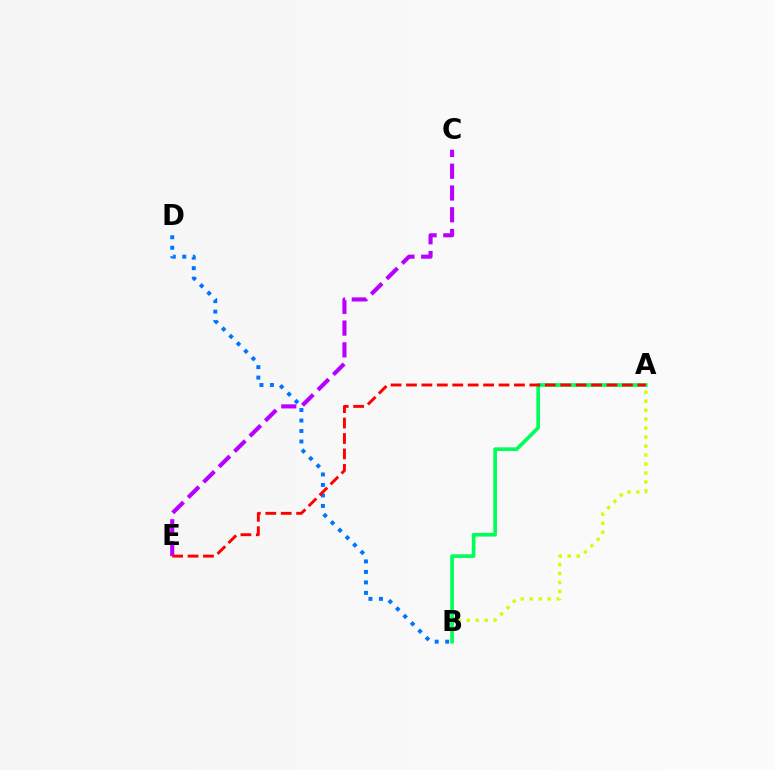{('A', 'B'): [{'color': '#d1ff00', 'line_style': 'dotted', 'thickness': 2.44}, {'color': '#00ff5c', 'line_style': 'solid', 'thickness': 2.65}], ('B', 'D'): [{'color': '#0074ff', 'line_style': 'dotted', 'thickness': 2.85}], ('C', 'E'): [{'color': '#b900ff', 'line_style': 'dashed', 'thickness': 2.96}], ('A', 'E'): [{'color': '#ff0000', 'line_style': 'dashed', 'thickness': 2.1}]}